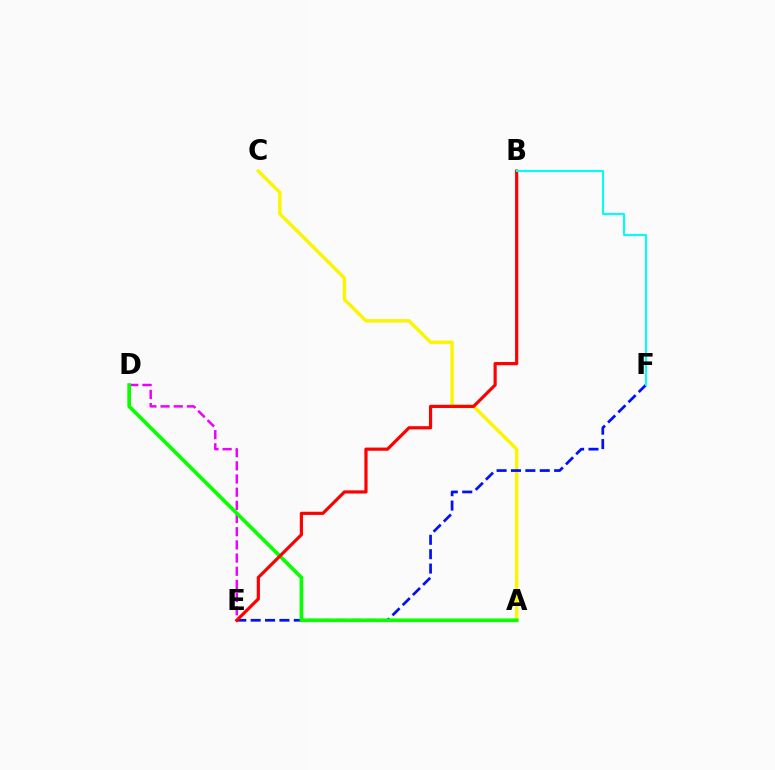{('A', 'C'): [{'color': '#fcf500', 'line_style': 'solid', 'thickness': 2.46}], ('D', 'E'): [{'color': '#ee00ff', 'line_style': 'dashed', 'thickness': 1.79}], ('E', 'F'): [{'color': '#0010ff', 'line_style': 'dashed', 'thickness': 1.95}], ('A', 'D'): [{'color': '#08ff00', 'line_style': 'solid', 'thickness': 2.63}], ('B', 'E'): [{'color': '#ff0000', 'line_style': 'solid', 'thickness': 2.29}], ('B', 'F'): [{'color': '#00fff6', 'line_style': 'solid', 'thickness': 1.51}]}